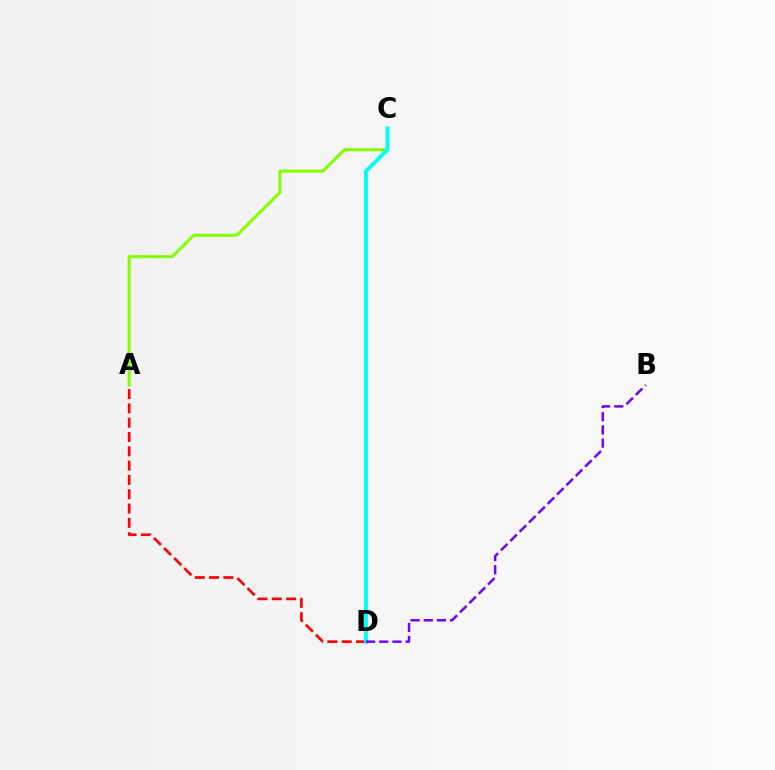{('A', 'D'): [{'color': '#ff0000', 'line_style': 'dashed', 'thickness': 1.94}], ('A', 'C'): [{'color': '#84ff00', 'line_style': 'solid', 'thickness': 2.18}], ('C', 'D'): [{'color': '#00fff6', 'line_style': 'solid', 'thickness': 2.78}], ('B', 'D'): [{'color': '#7200ff', 'line_style': 'dashed', 'thickness': 1.79}]}